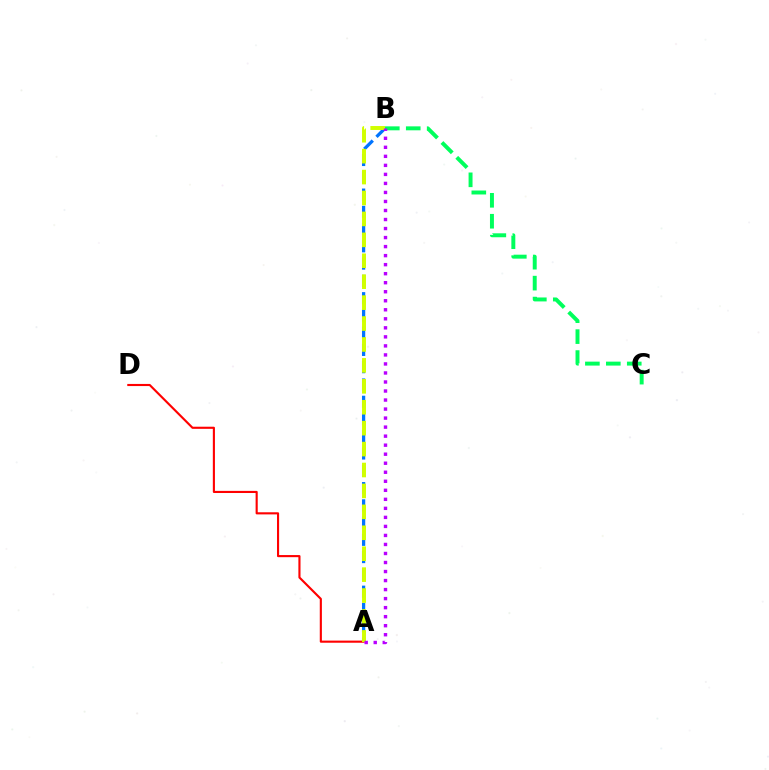{('A', 'B'): [{'color': '#0074ff', 'line_style': 'dashed', 'thickness': 2.35}, {'color': '#d1ff00', 'line_style': 'dashed', 'thickness': 2.84}, {'color': '#b900ff', 'line_style': 'dotted', 'thickness': 2.45}], ('B', 'C'): [{'color': '#00ff5c', 'line_style': 'dashed', 'thickness': 2.84}], ('A', 'D'): [{'color': '#ff0000', 'line_style': 'solid', 'thickness': 1.53}]}